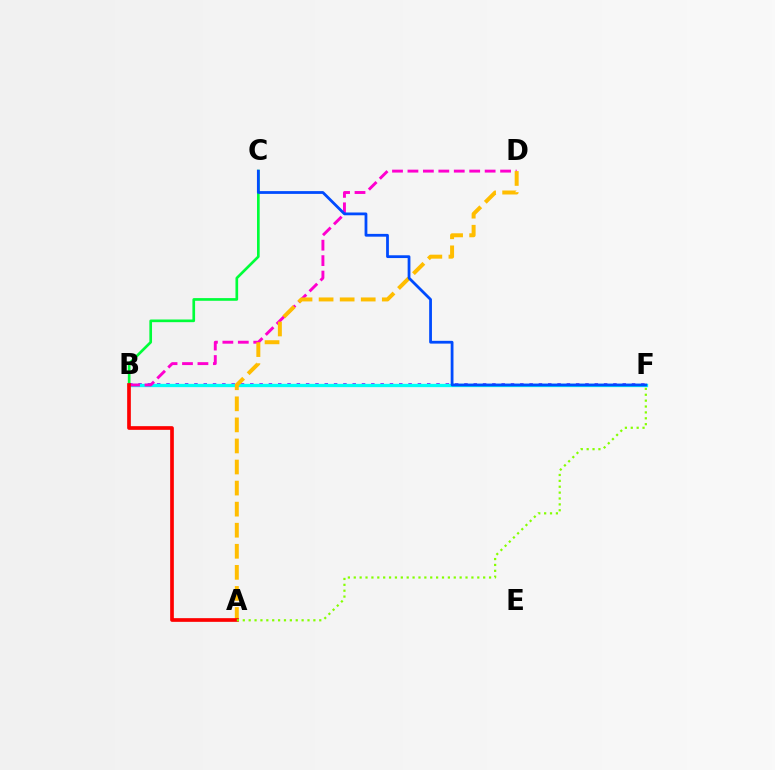{('B', 'C'): [{'color': '#00ff39', 'line_style': 'solid', 'thickness': 1.92}], ('B', 'F'): [{'color': '#7200ff', 'line_style': 'dotted', 'thickness': 2.53}, {'color': '#00fff6', 'line_style': 'solid', 'thickness': 2.37}], ('B', 'D'): [{'color': '#ff00cf', 'line_style': 'dashed', 'thickness': 2.1}], ('A', 'D'): [{'color': '#ffbd00', 'line_style': 'dashed', 'thickness': 2.86}], ('A', 'B'): [{'color': '#ff0000', 'line_style': 'solid', 'thickness': 2.65}], ('A', 'F'): [{'color': '#84ff00', 'line_style': 'dotted', 'thickness': 1.6}], ('C', 'F'): [{'color': '#004bff', 'line_style': 'solid', 'thickness': 2.0}]}